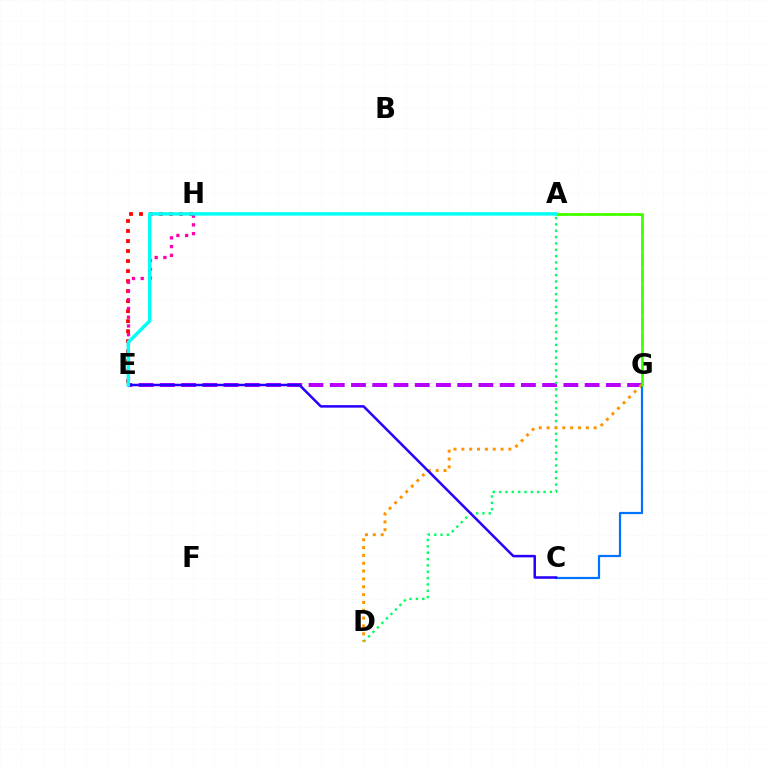{('A', 'G'): [{'color': '#d1ff00', 'line_style': 'dashed', 'thickness': 2.15}, {'color': '#3dff00', 'line_style': 'solid', 'thickness': 1.9}], ('E', 'G'): [{'color': '#b900ff', 'line_style': 'dashed', 'thickness': 2.89}], ('A', 'D'): [{'color': '#00ff5c', 'line_style': 'dotted', 'thickness': 1.72}], ('D', 'G'): [{'color': '#ff9400', 'line_style': 'dotted', 'thickness': 2.13}], ('E', 'H'): [{'color': '#ff0000', 'line_style': 'dotted', 'thickness': 2.72}, {'color': '#ff00ac', 'line_style': 'dotted', 'thickness': 2.37}], ('C', 'G'): [{'color': '#0074ff', 'line_style': 'solid', 'thickness': 1.59}], ('C', 'E'): [{'color': '#2500ff', 'line_style': 'solid', 'thickness': 1.81}], ('A', 'E'): [{'color': '#00fff6', 'line_style': 'solid', 'thickness': 2.48}]}